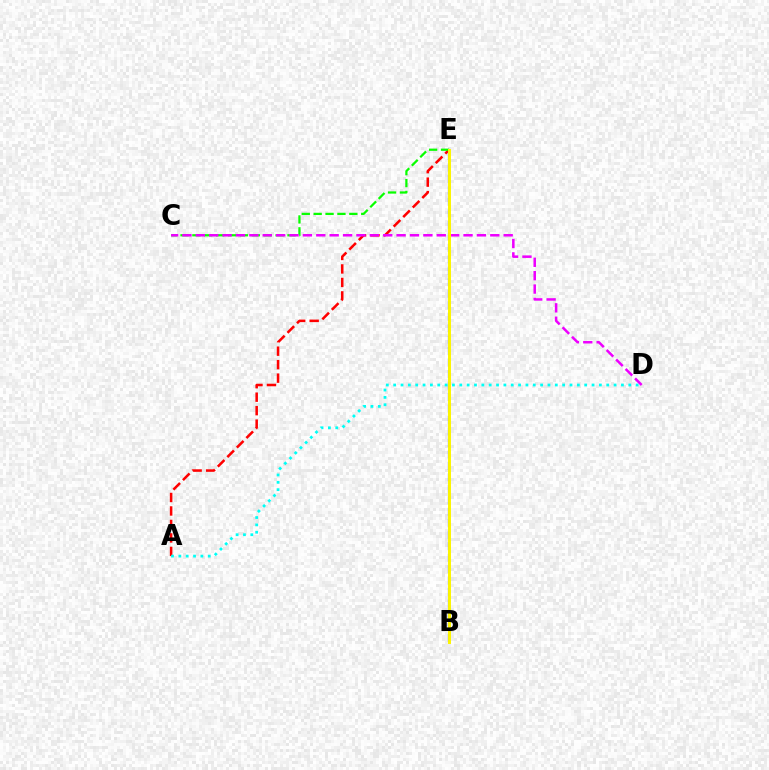{('A', 'E'): [{'color': '#ff0000', 'line_style': 'dashed', 'thickness': 1.83}], ('A', 'D'): [{'color': '#00fff6', 'line_style': 'dotted', 'thickness': 2.0}], ('B', 'E'): [{'color': '#0010ff', 'line_style': 'dashed', 'thickness': 1.56}, {'color': '#fcf500', 'line_style': 'solid', 'thickness': 2.13}], ('C', 'E'): [{'color': '#08ff00', 'line_style': 'dashed', 'thickness': 1.62}], ('C', 'D'): [{'color': '#ee00ff', 'line_style': 'dashed', 'thickness': 1.82}]}